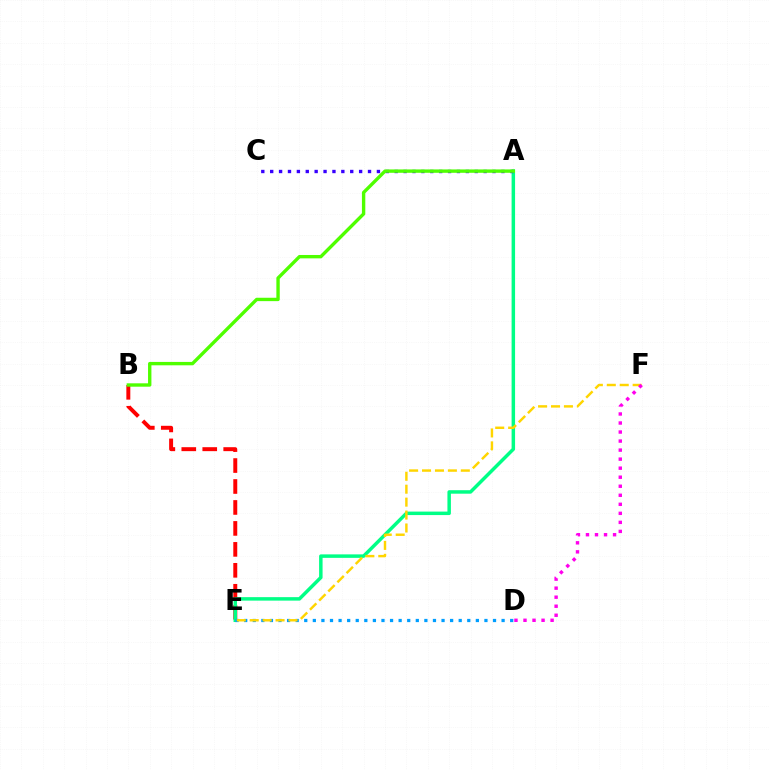{('B', 'E'): [{'color': '#ff0000', 'line_style': 'dashed', 'thickness': 2.85}], ('A', 'E'): [{'color': '#00ff86', 'line_style': 'solid', 'thickness': 2.51}], ('D', 'E'): [{'color': '#009eff', 'line_style': 'dotted', 'thickness': 2.33}], ('E', 'F'): [{'color': '#ffd500', 'line_style': 'dashed', 'thickness': 1.76}], ('A', 'C'): [{'color': '#3700ff', 'line_style': 'dotted', 'thickness': 2.42}], ('A', 'B'): [{'color': '#4fff00', 'line_style': 'solid', 'thickness': 2.43}], ('D', 'F'): [{'color': '#ff00ed', 'line_style': 'dotted', 'thickness': 2.45}]}